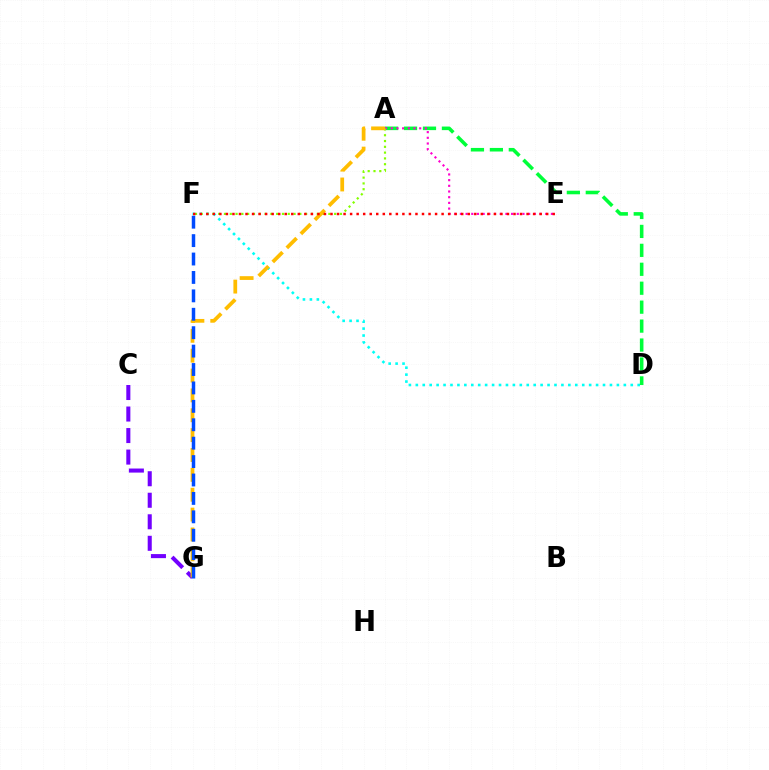{('D', 'F'): [{'color': '#00fff6', 'line_style': 'dotted', 'thickness': 1.88}], ('A', 'D'): [{'color': '#00ff39', 'line_style': 'dashed', 'thickness': 2.57}], ('C', 'G'): [{'color': '#7200ff', 'line_style': 'dashed', 'thickness': 2.92}], ('A', 'E'): [{'color': '#ff00cf', 'line_style': 'dotted', 'thickness': 1.55}], ('A', 'F'): [{'color': '#84ff00', 'line_style': 'dotted', 'thickness': 1.58}], ('A', 'G'): [{'color': '#ffbd00', 'line_style': 'dashed', 'thickness': 2.7}], ('F', 'G'): [{'color': '#004bff', 'line_style': 'dashed', 'thickness': 2.5}], ('E', 'F'): [{'color': '#ff0000', 'line_style': 'dotted', 'thickness': 1.78}]}